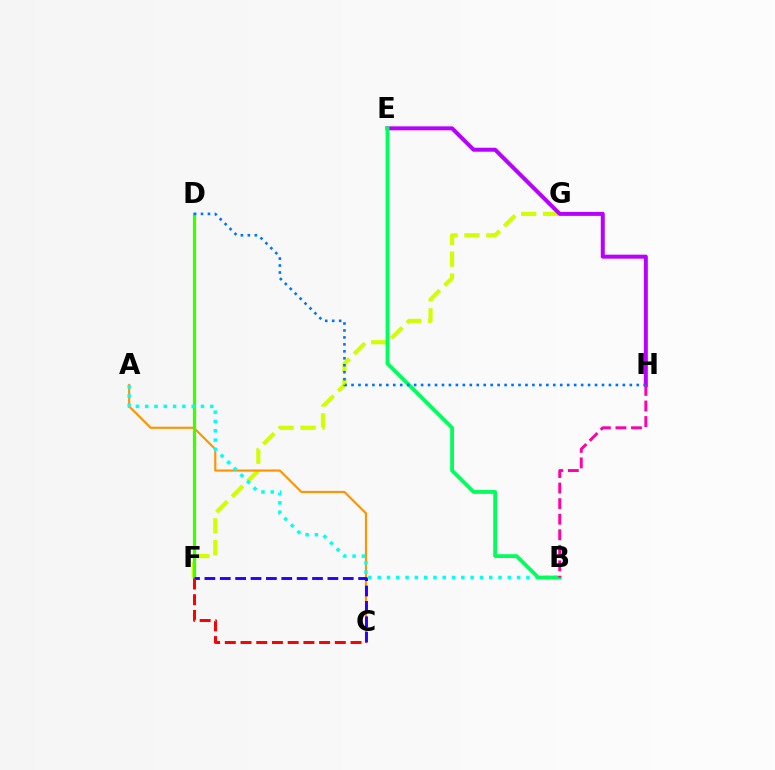{('F', 'G'): [{'color': '#d1ff00', 'line_style': 'dashed', 'thickness': 2.97}], ('A', 'C'): [{'color': '#ff9400', 'line_style': 'solid', 'thickness': 1.55}], ('D', 'F'): [{'color': '#3dff00', 'line_style': 'solid', 'thickness': 2.32}], ('C', 'F'): [{'color': '#2500ff', 'line_style': 'dashed', 'thickness': 2.09}, {'color': '#ff0000', 'line_style': 'dashed', 'thickness': 2.14}], ('A', 'B'): [{'color': '#00fff6', 'line_style': 'dotted', 'thickness': 2.53}], ('E', 'H'): [{'color': '#b900ff', 'line_style': 'solid', 'thickness': 2.87}], ('B', 'E'): [{'color': '#00ff5c', 'line_style': 'solid', 'thickness': 2.73}], ('B', 'H'): [{'color': '#ff00ac', 'line_style': 'dashed', 'thickness': 2.11}], ('D', 'H'): [{'color': '#0074ff', 'line_style': 'dotted', 'thickness': 1.89}]}